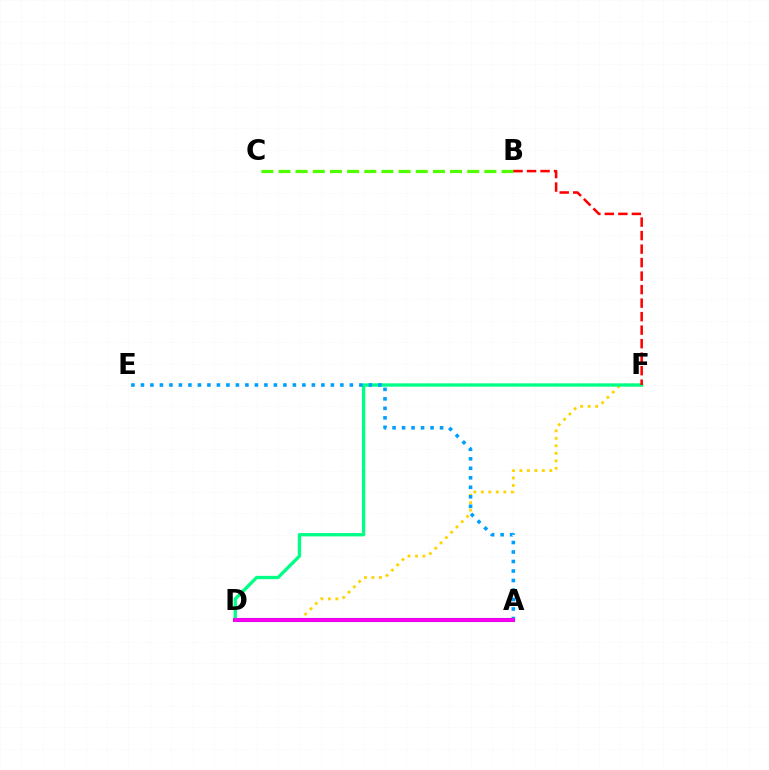{('B', 'C'): [{'color': '#4fff00', 'line_style': 'dashed', 'thickness': 2.33}], ('D', 'F'): [{'color': '#ffd500', 'line_style': 'dotted', 'thickness': 2.04}, {'color': '#00ff86', 'line_style': 'solid', 'thickness': 2.4}], ('A', 'D'): [{'color': '#3700ff', 'line_style': 'solid', 'thickness': 2.92}, {'color': '#ff00ed', 'line_style': 'solid', 'thickness': 2.69}], ('B', 'F'): [{'color': '#ff0000', 'line_style': 'dashed', 'thickness': 1.83}], ('A', 'E'): [{'color': '#009eff', 'line_style': 'dotted', 'thickness': 2.58}]}